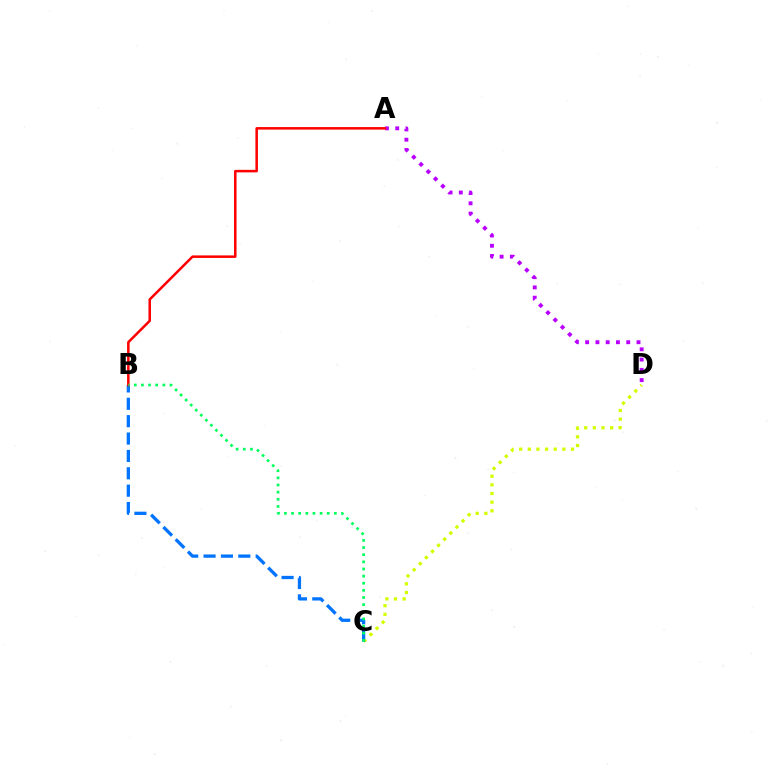{('A', 'D'): [{'color': '#b900ff', 'line_style': 'dotted', 'thickness': 2.79}], ('C', 'D'): [{'color': '#d1ff00', 'line_style': 'dotted', 'thickness': 2.35}], ('B', 'C'): [{'color': '#0074ff', 'line_style': 'dashed', 'thickness': 2.36}, {'color': '#00ff5c', 'line_style': 'dotted', 'thickness': 1.94}], ('A', 'B'): [{'color': '#ff0000', 'line_style': 'solid', 'thickness': 1.81}]}